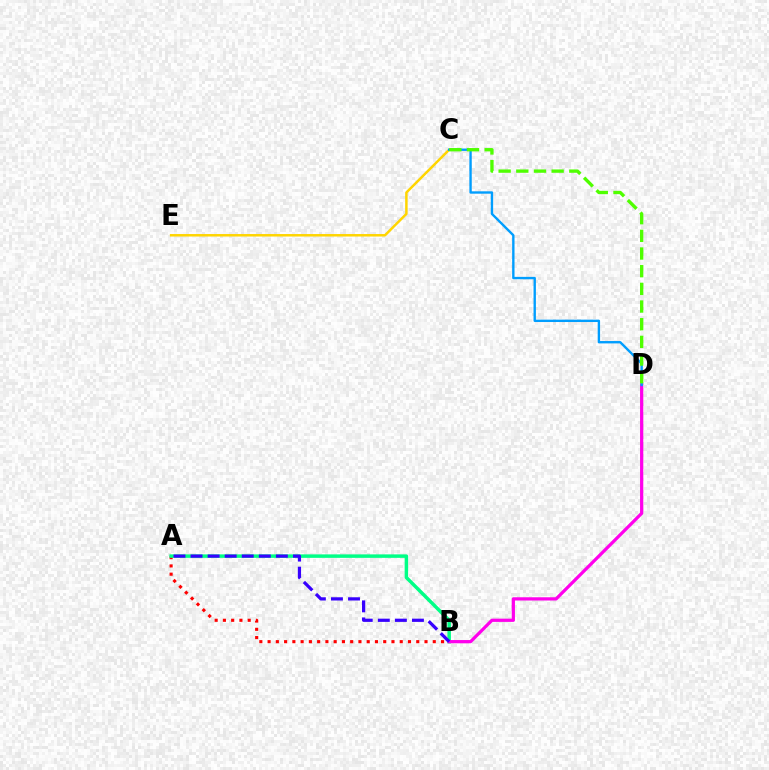{('C', 'E'): [{'color': '#ffd500', 'line_style': 'solid', 'thickness': 1.79}], ('A', 'B'): [{'color': '#ff0000', 'line_style': 'dotted', 'thickness': 2.24}, {'color': '#00ff86', 'line_style': 'solid', 'thickness': 2.5}, {'color': '#3700ff', 'line_style': 'dashed', 'thickness': 2.32}], ('B', 'D'): [{'color': '#ff00ed', 'line_style': 'solid', 'thickness': 2.33}], ('C', 'D'): [{'color': '#009eff', 'line_style': 'solid', 'thickness': 1.71}, {'color': '#4fff00', 'line_style': 'dashed', 'thickness': 2.4}]}